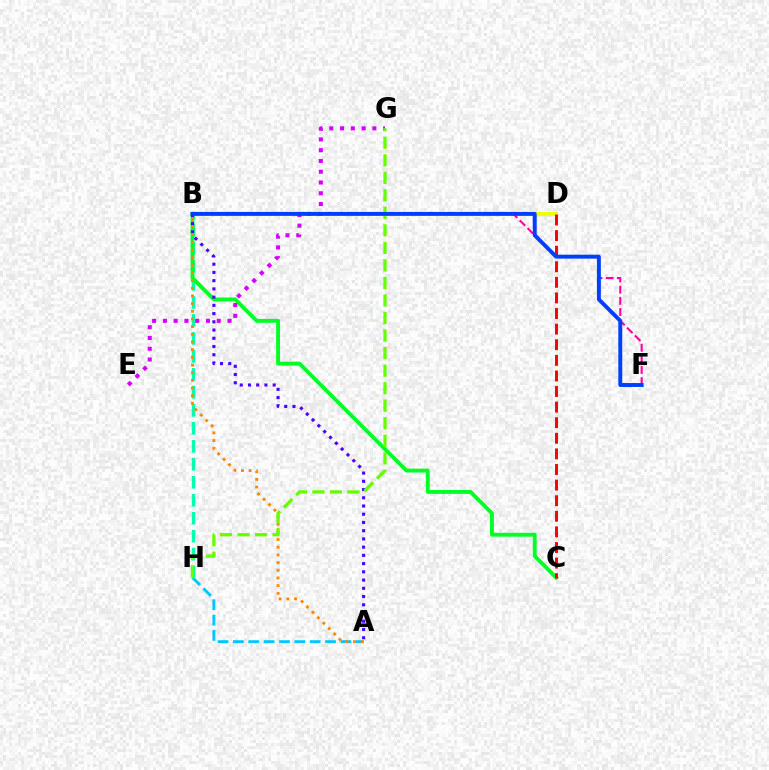{('A', 'H'): [{'color': '#00c7ff', 'line_style': 'dashed', 'thickness': 2.09}], ('B', 'H'): [{'color': '#00ffaf', 'line_style': 'dashed', 'thickness': 2.44}], ('B', 'C'): [{'color': '#00ff27', 'line_style': 'solid', 'thickness': 2.79}], ('B', 'D'): [{'color': '#eeff00', 'line_style': 'solid', 'thickness': 2.96}], ('A', 'B'): [{'color': '#4f00ff', 'line_style': 'dotted', 'thickness': 2.24}, {'color': '#ff8800', 'line_style': 'dotted', 'thickness': 2.08}], ('C', 'D'): [{'color': '#ff0000', 'line_style': 'dashed', 'thickness': 2.12}], ('B', 'F'): [{'color': '#ff00a0', 'line_style': 'dashed', 'thickness': 1.51}, {'color': '#003fff', 'line_style': 'solid', 'thickness': 2.83}], ('E', 'G'): [{'color': '#d600ff', 'line_style': 'dotted', 'thickness': 2.93}], ('G', 'H'): [{'color': '#66ff00', 'line_style': 'dashed', 'thickness': 2.38}]}